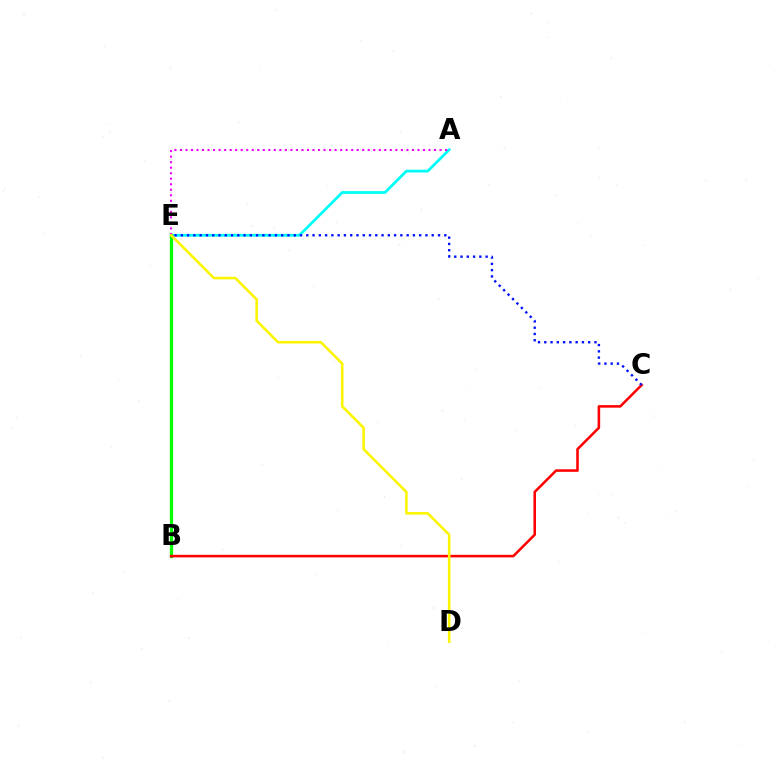{('A', 'E'): [{'color': '#00fff6', 'line_style': 'solid', 'thickness': 2.0}, {'color': '#ee00ff', 'line_style': 'dotted', 'thickness': 1.5}], ('B', 'E'): [{'color': '#08ff00', 'line_style': 'solid', 'thickness': 2.33}], ('B', 'C'): [{'color': '#ff0000', 'line_style': 'solid', 'thickness': 1.84}], ('D', 'E'): [{'color': '#fcf500', 'line_style': 'solid', 'thickness': 1.85}], ('C', 'E'): [{'color': '#0010ff', 'line_style': 'dotted', 'thickness': 1.7}]}